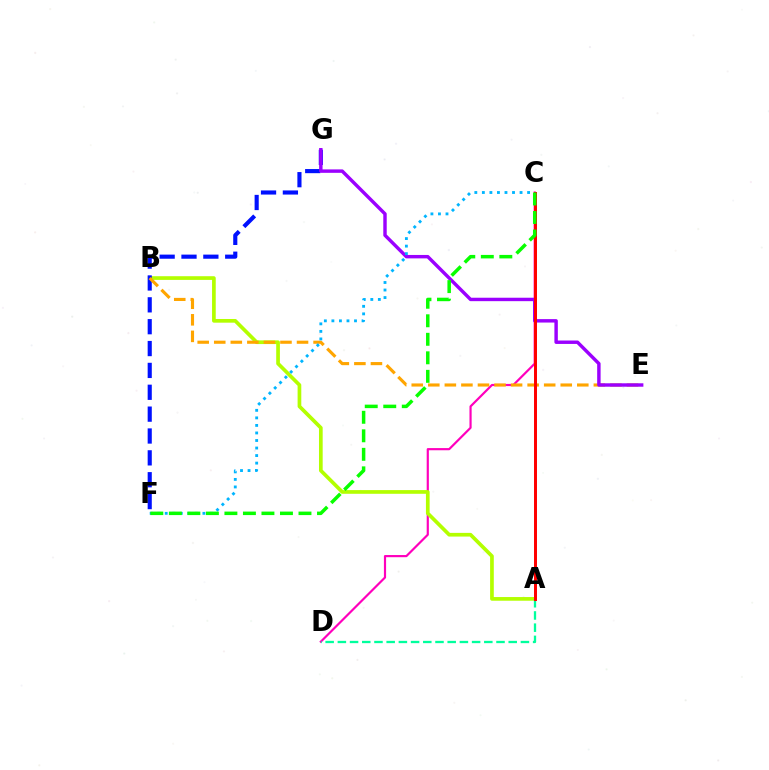{('C', 'D'): [{'color': '#ff00bd', 'line_style': 'solid', 'thickness': 1.57}], ('A', 'B'): [{'color': '#b3ff00', 'line_style': 'solid', 'thickness': 2.65}], ('F', 'G'): [{'color': '#0010ff', 'line_style': 'dashed', 'thickness': 2.97}], ('B', 'E'): [{'color': '#ffa500', 'line_style': 'dashed', 'thickness': 2.25}], ('E', 'G'): [{'color': '#9b00ff', 'line_style': 'solid', 'thickness': 2.47}], ('A', 'D'): [{'color': '#00ff9d', 'line_style': 'dashed', 'thickness': 1.66}], ('A', 'C'): [{'color': '#ff0000', 'line_style': 'solid', 'thickness': 2.14}], ('C', 'F'): [{'color': '#00b5ff', 'line_style': 'dotted', 'thickness': 2.05}, {'color': '#08ff00', 'line_style': 'dashed', 'thickness': 2.52}]}